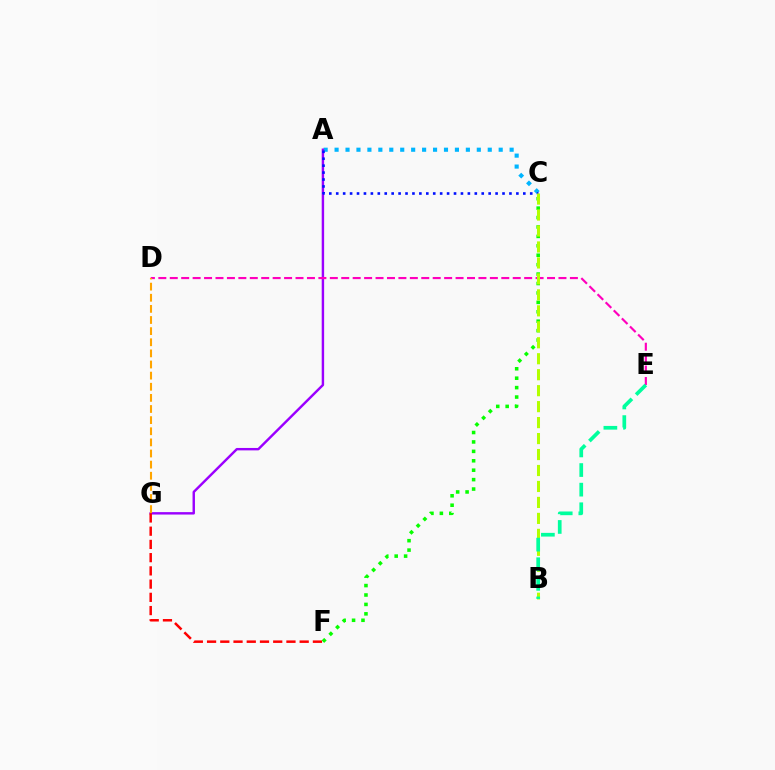{('A', 'C'): [{'color': '#00b5ff', 'line_style': 'dotted', 'thickness': 2.97}, {'color': '#0010ff', 'line_style': 'dotted', 'thickness': 1.88}], ('A', 'G'): [{'color': '#9b00ff', 'line_style': 'solid', 'thickness': 1.74}], ('C', 'F'): [{'color': '#08ff00', 'line_style': 'dotted', 'thickness': 2.56}], ('D', 'E'): [{'color': '#ff00bd', 'line_style': 'dashed', 'thickness': 1.55}], ('B', 'C'): [{'color': '#b3ff00', 'line_style': 'dashed', 'thickness': 2.17}], ('F', 'G'): [{'color': '#ff0000', 'line_style': 'dashed', 'thickness': 1.8}], ('D', 'G'): [{'color': '#ffa500', 'line_style': 'dashed', 'thickness': 1.51}], ('B', 'E'): [{'color': '#00ff9d', 'line_style': 'dashed', 'thickness': 2.66}]}